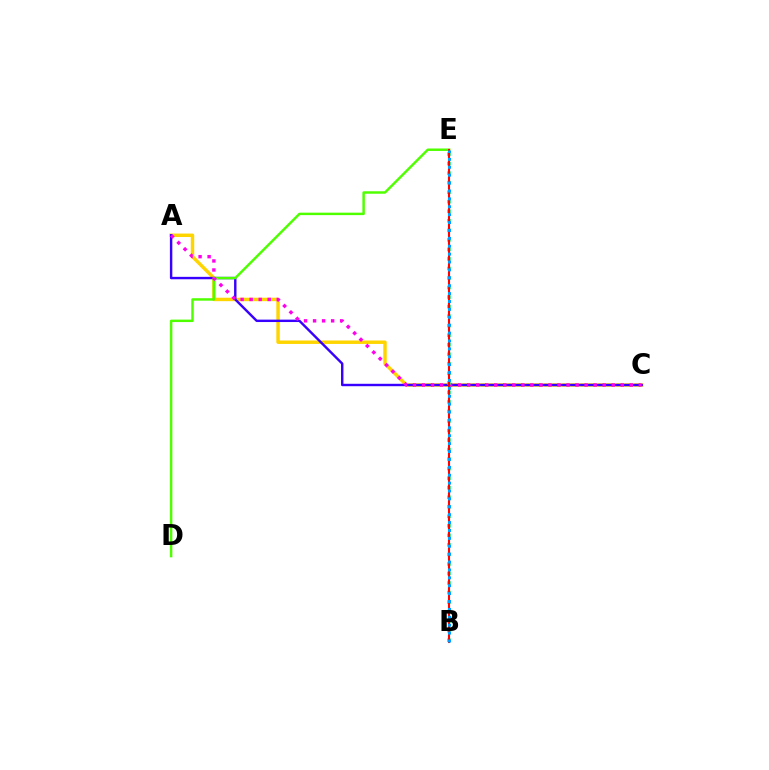{('A', 'C'): [{'color': '#ffd500', 'line_style': 'solid', 'thickness': 2.48}, {'color': '#3700ff', 'line_style': 'solid', 'thickness': 1.74}, {'color': '#ff00ed', 'line_style': 'dotted', 'thickness': 2.45}], ('D', 'E'): [{'color': '#4fff00', 'line_style': 'solid', 'thickness': 1.77}], ('B', 'E'): [{'color': '#00ff86', 'line_style': 'dotted', 'thickness': 2.59}, {'color': '#ff0000', 'line_style': 'solid', 'thickness': 1.51}, {'color': '#009eff', 'line_style': 'dotted', 'thickness': 2.15}]}